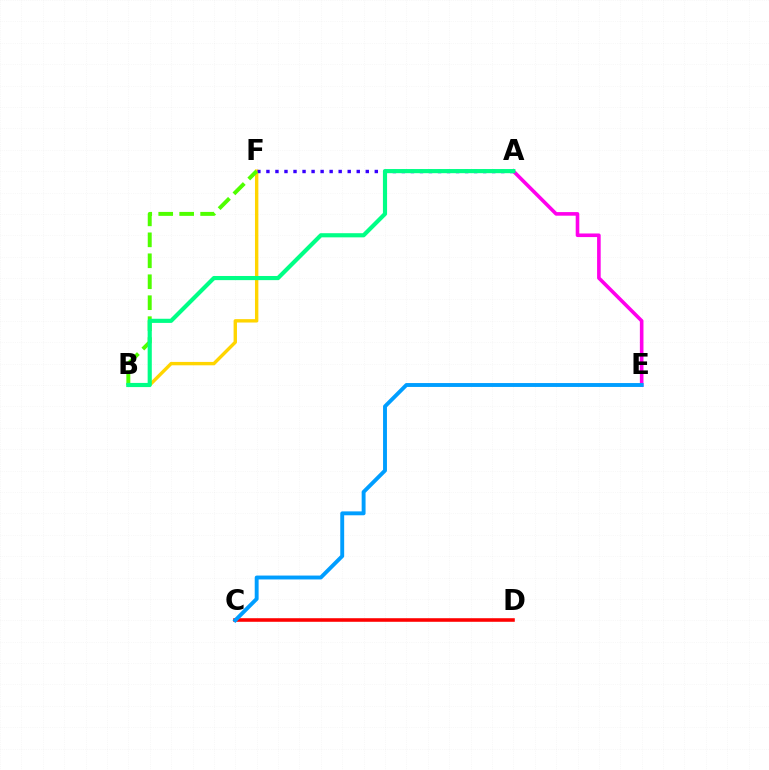{('C', 'D'): [{'color': '#ff0000', 'line_style': 'solid', 'thickness': 2.57}], ('B', 'F'): [{'color': '#ffd500', 'line_style': 'solid', 'thickness': 2.44}, {'color': '#4fff00', 'line_style': 'dashed', 'thickness': 2.85}], ('A', 'F'): [{'color': '#3700ff', 'line_style': 'dotted', 'thickness': 2.45}], ('A', 'E'): [{'color': '#ff00ed', 'line_style': 'solid', 'thickness': 2.59}], ('C', 'E'): [{'color': '#009eff', 'line_style': 'solid', 'thickness': 2.8}], ('A', 'B'): [{'color': '#00ff86', 'line_style': 'solid', 'thickness': 2.99}]}